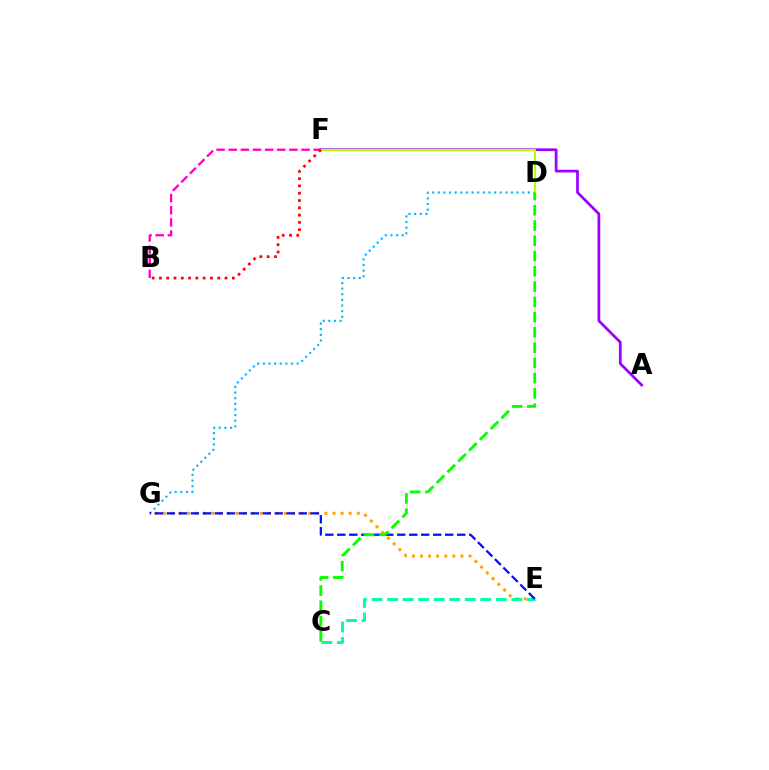{('A', 'F'): [{'color': '#9b00ff', 'line_style': 'solid', 'thickness': 1.97}], ('E', 'G'): [{'color': '#ffa500', 'line_style': 'dotted', 'thickness': 2.2}, {'color': '#0010ff', 'line_style': 'dashed', 'thickness': 1.63}], ('C', 'E'): [{'color': '#00ff9d', 'line_style': 'dashed', 'thickness': 2.11}], ('D', 'G'): [{'color': '#00b5ff', 'line_style': 'dotted', 'thickness': 1.53}], ('D', 'F'): [{'color': '#b3ff00', 'line_style': 'solid', 'thickness': 1.56}], ('B', 'F'): [{'color': '#ff00bd', 'line_style': 'dashed', 'thickness': 1.65}, {'color': '#ff0000', 'line_style': 'dotted', 'thickness': 1.98}], ('C', 'D'): [{'color': '#08ff00', 'line_style': 'dashed', 'thickness': 2.07}]}